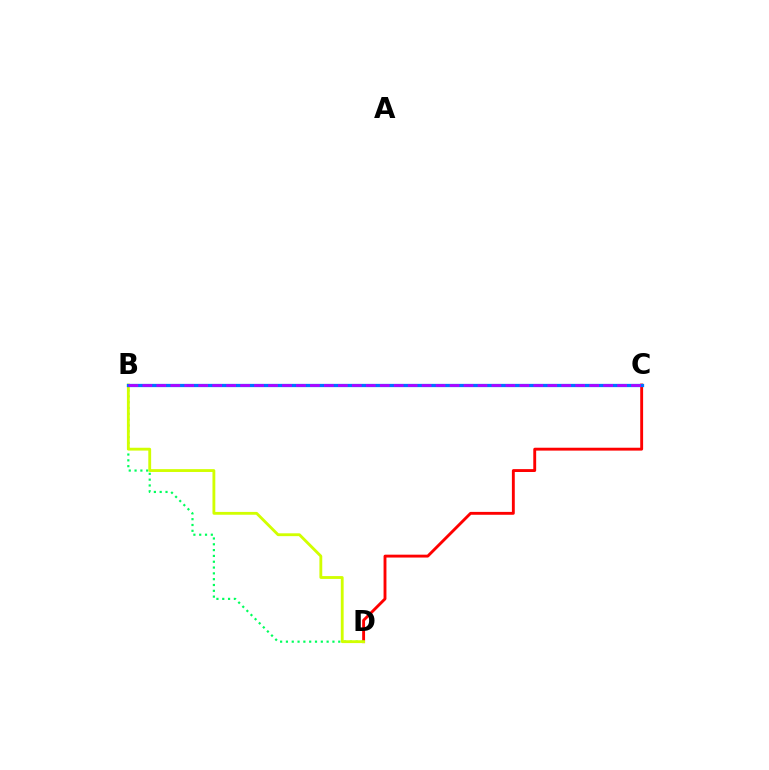{('C', 'D'): [{'color': '#ff0000', 'line_style': 'solid', 'thickness': 2.07}], ('B', 'D'): [{'color': '#00ff5c', 'line_style': 'dotted', 'thickness': 1.58}, {'color': '#d1ff00', 'line_style': 'solid', 'thickness': 2.04}], ('B', 'C'): [{'color': '#0074ff', 'line_style': 'solid', 'thickness': 2.35}, {'color': '#b900ff', 'line_style': 'dashed', 'thickness': 1.9}]}